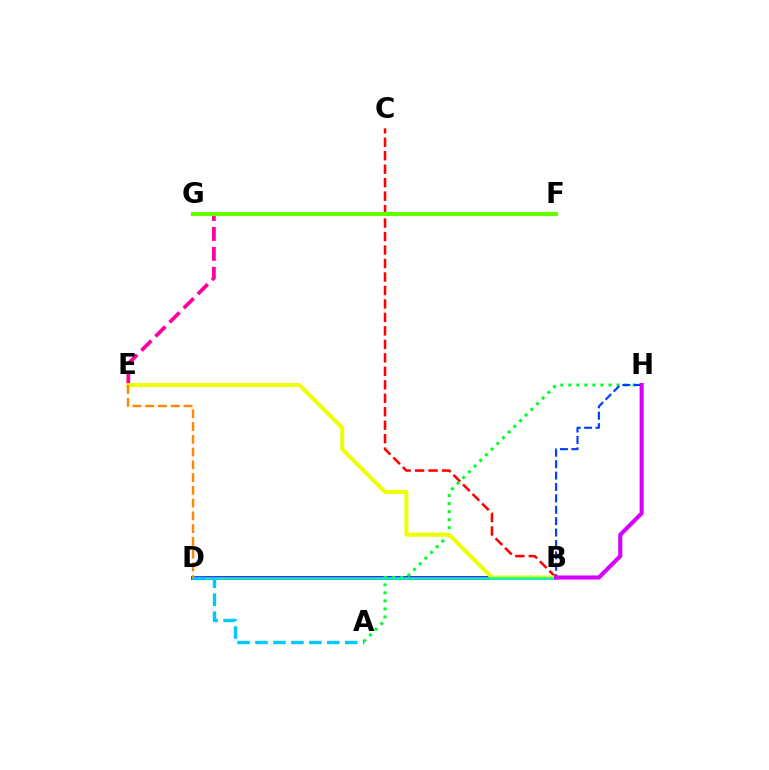{('E', 'F'): [{'color': '#ff00a0', 'line_style': 'dashed', 'thickness': 2.71}], ('B', 'D'): [{'color': '#4f00ff', 'line_style': 'solid', 'thickness': 2.71}, {'color': '#00ffaf', 'line_style': 'solid', 'thickness': 1.81}], ('A', 'H'): [{'color': '#00ff27', 'line_style': 'dotted', 'thickness': 2.18}], ('B', 'C'): [{'color': '#ff0000', 'line_style': 'dashed', 'thickness': 1.83}], ('B', 'E'): [{'color': '#eeff00', 'line_style': 'solid', 'thickness': 2.86}], ('F', 'G'): [{'color': '#66ff00', 'line_style': 'solid', 'thickness': 2.99}], ('A', 'D'): [{'color': '#00c7ff', 'line_style': 'dashed', 'thickness': 2.44}], ('B', 'H'): [{'color': '#003fff', 'line_style': 'dashed', 'thickness': 1.55}, {'color': '#d600ff', 'line_style': 'solid', 'thickness': 2.95}], ('D', 'E'): [{'color': '#ff8800', 'line_style': 'dashed', 'thickness': 1.73}]}